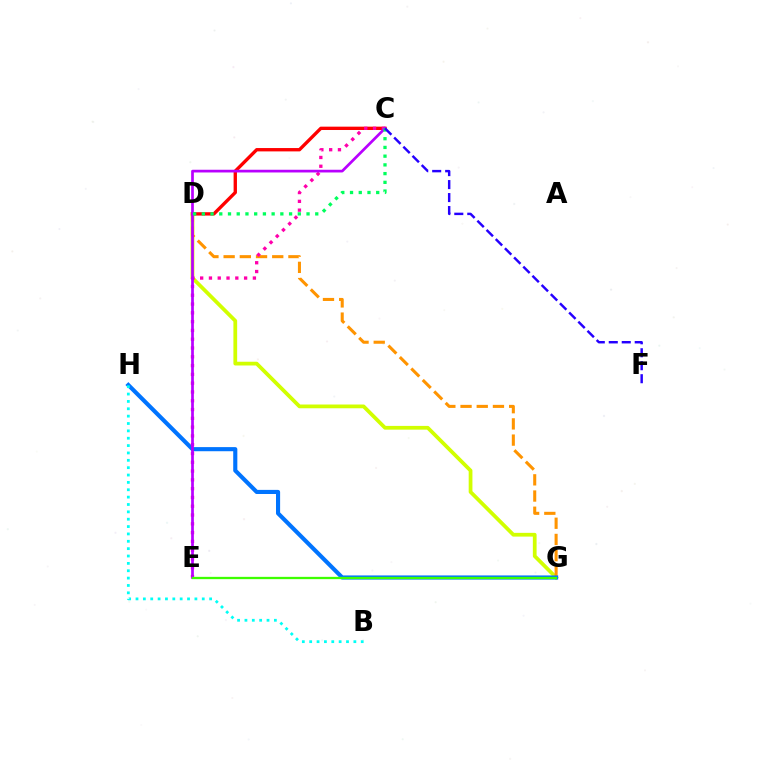{('D', 'G'): [{'color': '#d1ff00', 'line_style': 'solid', 'thickness': 2.7}, {'color': '#ff9400', 'line_style': 'dashed', 'thickness': 2.2}], ('C', 'D'): [{'color': '#ff0000', 'line_style': 'solid', 'thickness': 2.41}, {'color': '#00ff5c', 'line_style': 'dotted', 'thickness': 2.37}], ('G', 'H'): [{'color': '#0074ff', 'line_style': 'solid', 'thickness': 2.96}], ('B', 'H'): [{'color': '#00fff6', 'line_style': 'dotted', 'thickness': 2.0}], ('C', 'E'): [{'color': '#ff00ac', 'line_style': 'dotted', 'thickness': 2.39}, {'color': '#b900ff', 'line_style': 'solid', 'thickness': 1.95}], ('E', 'G'): [{'color': '#3dff00', 'line_style': 'solid', 'thickness': 1.66}], ('C', 'F'): [{'color': '#2500ff', 'line_style': 'dashed', 'thickness': 1.76}]}